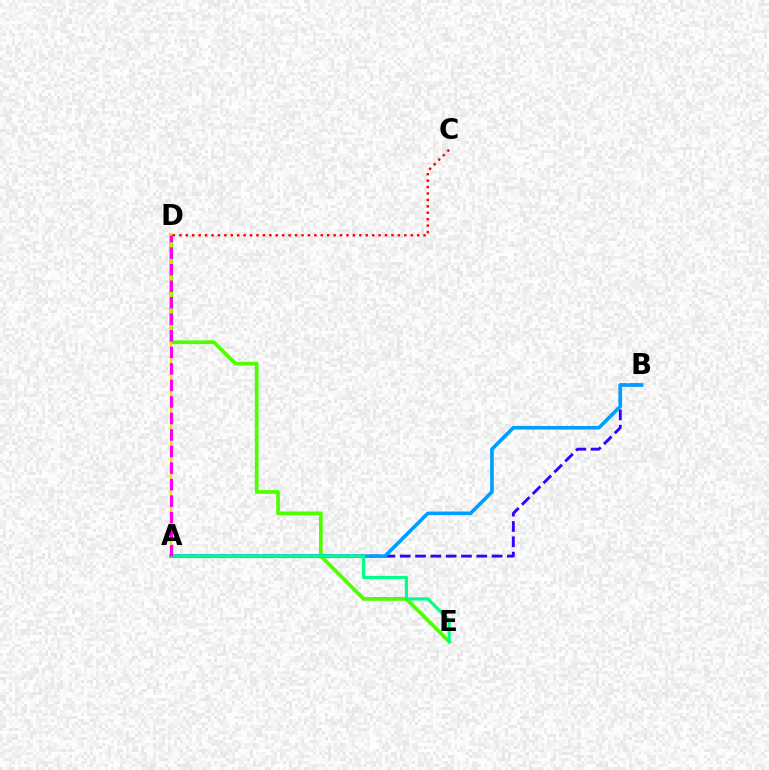{('D', 'E'): [{'color': '#4fff00', 'line_style': 'solid', 'thickness': 2.68}], ('A', 'D'): [{'color': '#ffd500', 'line_style': 'solid', 'thickness': 1.57}, {'color': '#ff00ed', 'line_style': 'dashed', 'thickness': 2.25}], ('A', 'B'): [{'color': '#3700ff', 'line_style': 'dashed', 'thickness': 2.08}, {'color': '#009eff', 'line_style': 'solid', 'thickness': 2.61}], ('A', 'E'): [{'color': '#00ff86', 'line_style': 'solid', 'thickness': 2.29}], ('C', 'D'): [{'color': '#ff0000', 'line_style': 'dotted', 'thickness': 1.75}]}